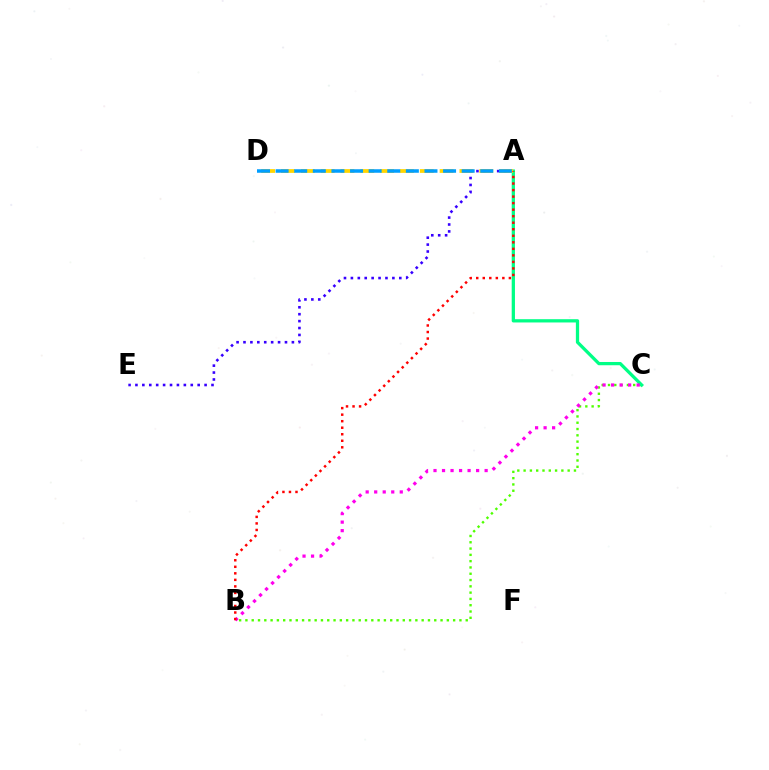{('A', 'E'): [{'color': '#3700ff', 'line_style': 'dotted', 'thickness': 1.88}], ('B', 'C'): [{'color': '#4fff00', 'line_style': 'dotted', 'thickness': 1.71}, {'color': '#ff00ed', 'line_style': 'dotted', 'thickness': 2.32}], ('A', 'C'): [{'color': '#00ff86', 'line_style': 'solid', 'thickness': 2.35}], ('A', 'D'): [{'color': '#ffd500', 'line_style': 'dashed', 'thickness': 2.69}, {'color': '#009eff', 'line_style': 'dashed', 'thickness': 2.53}], ('A', 'B'): [{'color': '#ff0000', 'line_style': 'dotted', 'thickness': 1.77}]}